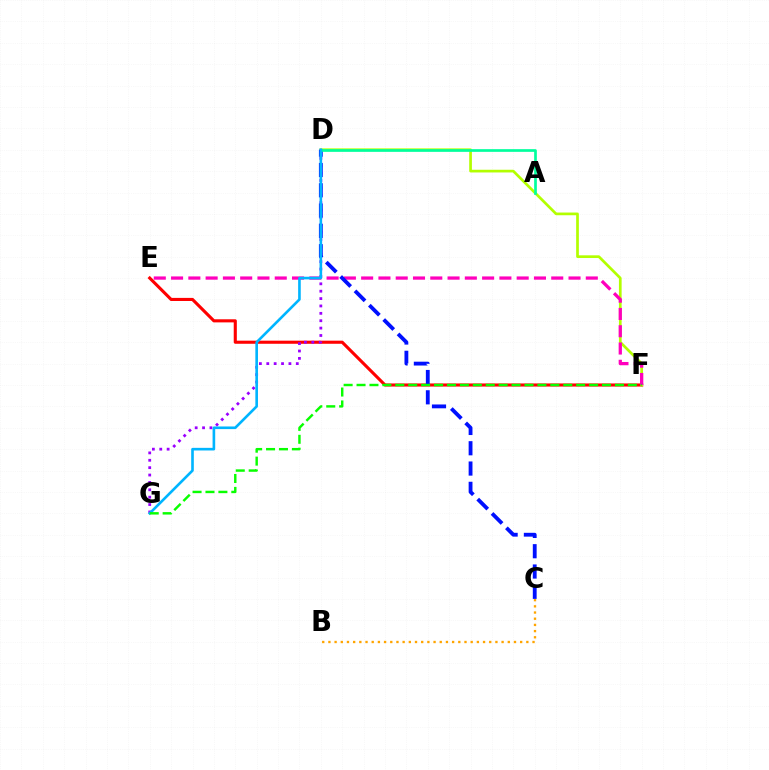{('E', 'F'): [{'color': '#ff0000', 'line_style': 'solid', 'thickness': 2.23}, {'color': '#ff00bd', 'line_style': 'dashed', 'thickness': 2.35}], ('D', 'F'): [{'color': '#b3ff00', 'line_style': 'solid', 'thickness': 1.94}], ('D', 'G'): [{'color': '#9b00ff', 'line_style': 'dotted', 'thickness': 2.01}, {'color': '#00b5ff', 'line_style': 'solid', 'thickness': 1.89}], ('B', 'C'): [{'color': '#ffa500', 'line_style': 'dotted', 'thickness': 1.68}], ('C', 'D'): [{'color': '#0010ff', 'line_style': 'dashed', 'thickness': 2.76}], ('A', 'D'): [{'color': '#00ff9d', 'line_style': 'solid', 'thickness': 1.93}], ('F', 'G'): [{'color': '#08ff00', 'line_style': 'dashed', 'thickness': 1.76}]}